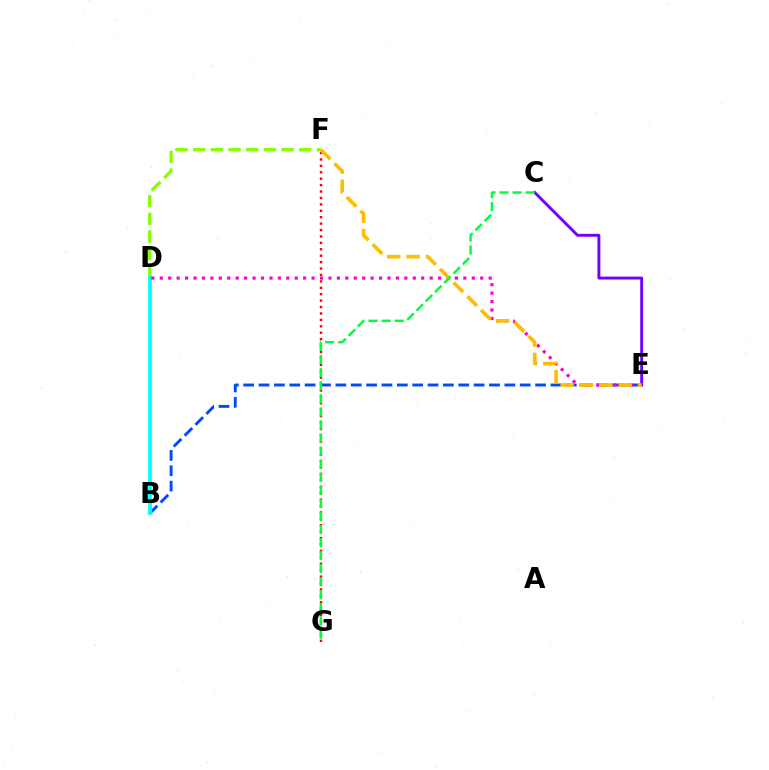{('D', 'F'): [{'color': '#84ff00', 'line_style': 'dashed', 'thickness': 2.4}], ('C', 'E'): [{'color': '#7200ff', 'line_style': 'solid', 'thickness': 2.09}], ('F', 'G'): [{'color': '#ff0000', 'line_style': 'dotted', 'thickness': 1.74}], ('B', 'E'): [{'color': '#004bff', 'line_style': 'dashed', 'thickness': 2.09}], ('B', 'D'): [{'color': '#00fff6', 'line_style': 'solid', 'thickness': 2.71}], ('D', 'E'): [{'color': '#ff00cf', 'line_style': 'dotted', 'thickness': 2.29}], ('E', 'F'): [{'color': '#ffbd00', 'line_style': 'dashed', 'thickness': 2.63}], ('C', 'G'): [{'color': '#00ff39', 'line_style': 'dashed', 'thickness': 1.78}]}